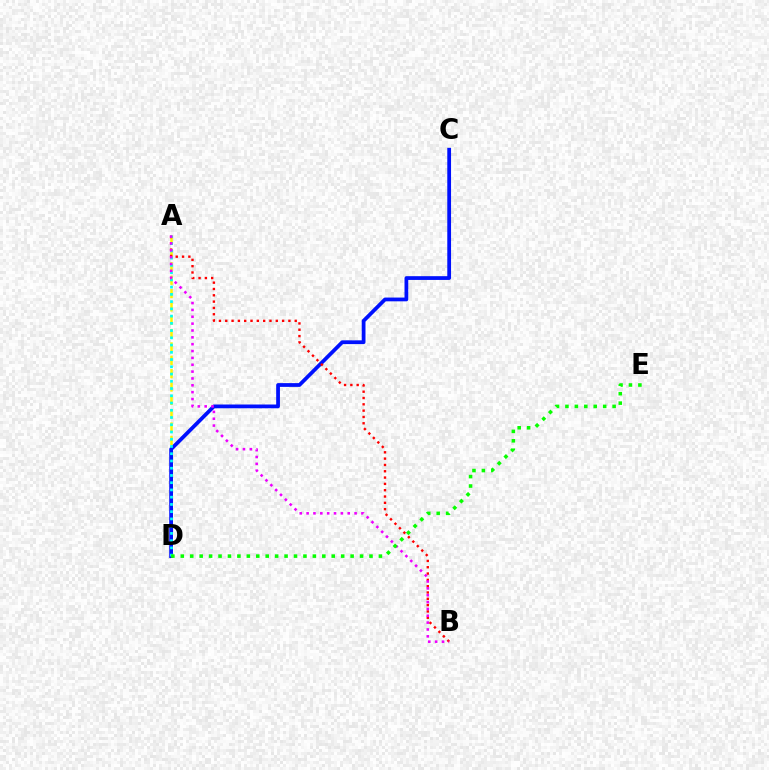{('A', 'D'): [{'color': '#fcf500', 'line_style': 'dashed', 'thickness': 1.81}, {'color': '#00fff6', 'line_style': 'dotted', 'thickness': 1.97}], ('C', 'D'): [{'color': '#0010ff', 'line_style': 'solid', 'thickness': 2.71}], ('A', 'B'): [{'color': '#ff0000', 'line_style': 'dotted', 'thickness': 1.72}, {'color': '#ee00ff', 'line_style': 'dotted', 'thickness': 1.86}], ('D', 'E'): [{'color': '#08ff00', 'line_style': 'dotted', 'thickness': 2.56}]}